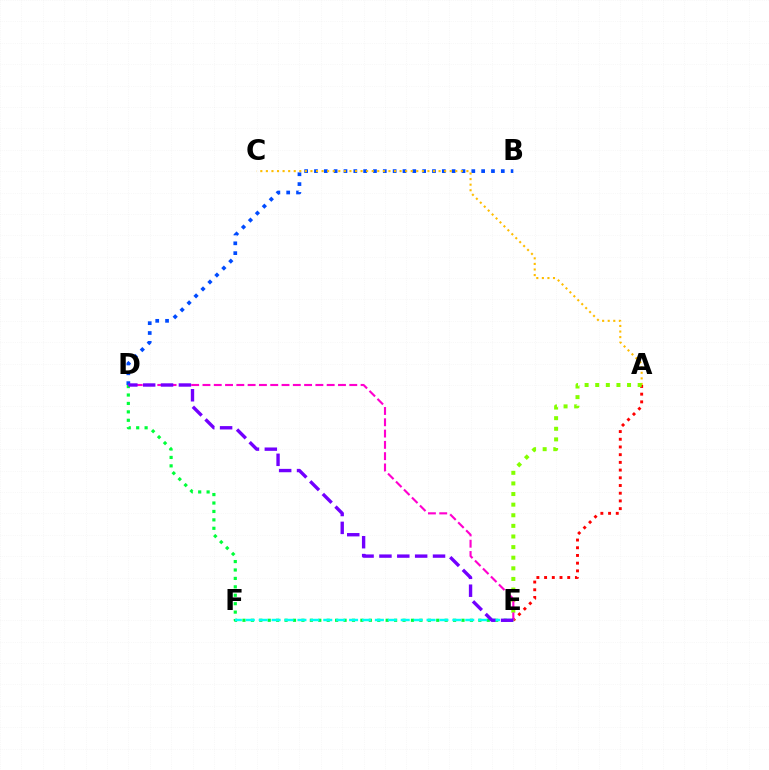{('B', 'D'): [{'color': '#004bff', 'line_style': 'dotted', 'thickness': 2.67}], ('D', 'E'): [{'color': '#00ff39', 'line_style': 'dotted', 'thickness': 2.29}, {'color': '#ff00cf', 'line_style': 'dashed', 'thickness': 1.53}, {'color': '#7200ff', 'line_style': 'dashed', 'thickness': 2.43}], ('E', 'F'): [{'color': '#00fff6', 'line_style': 'dashed', 'thickness': 1.75}], ('A', 'C'): [{'color': '#ffbd00', 'line_style': 'dotted', 'thickness': 1.51}], ('A', 'E'): [{'color': '#ff0000', 'line_style': 'dotted', 'thickness': 2.09}, {'color': '#84ff00', 'line_style': 'dotted', 'thickness': 2.88}]}